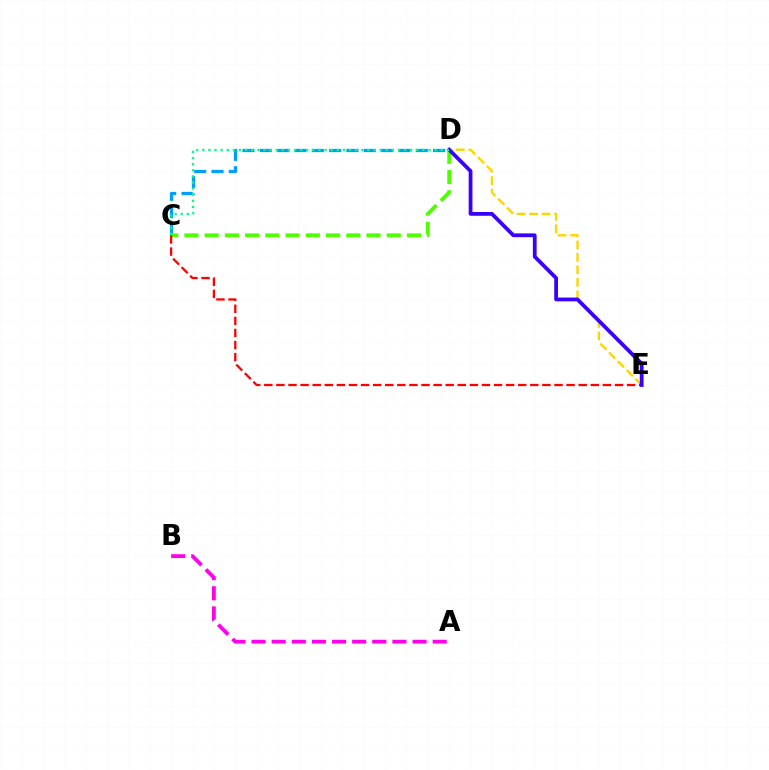{('C', 'D'): [{'color': '#009eff', 'line_style': 'dashed', 'thickness': 2.35}, {'color': '#4fff00', 'line_style': 'dashed', 'thickness': 2.75}, {'color': '#00ff86', 'line_style': 'dotted', 'thickness': 1.66}], ('D', 'E'): [{'color': '#ffd500', 'line_style': 'dashed', 'thickness': 1.7}, {'color': '#3700ff', 'line_style': 'solid', 'thickness': 2.72}], ('A', 'B'): [{'color': '#ff00ed', 'line_style': 'dashed', 'thickness': 2.73}], ('C', 'E'): [{'color': '#ff0000', 'line_style': 'dashed', 'thickness': 1.64}]}